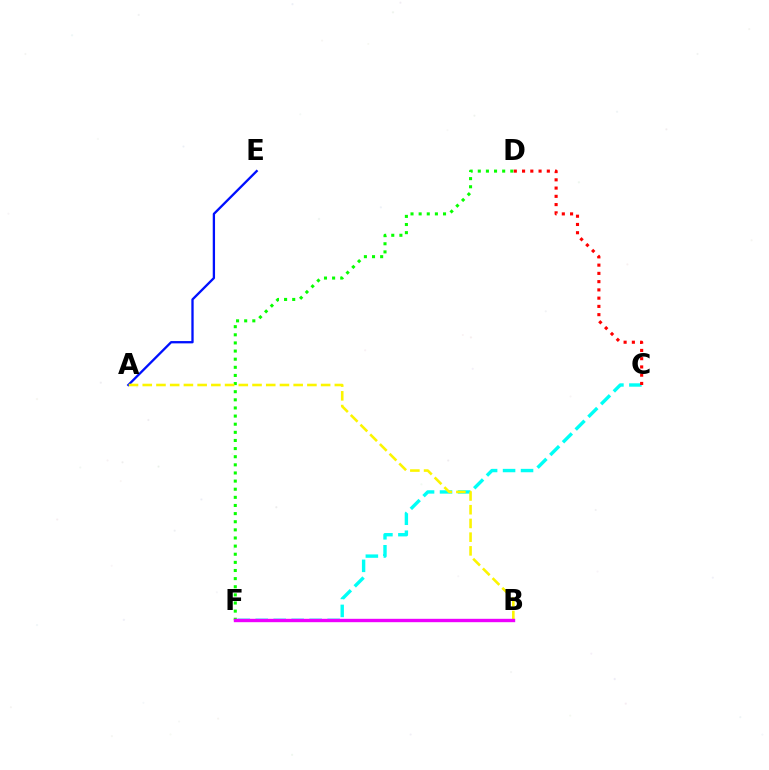{('A', 'E'): [{'color': '#0010ff', 'line_style': 'solid', 'thickness': 1.66}], ('D', 'F'): [{'color': '#08ff00', 'line_style': 'dotted', 'thickness': 2.21}], ('C', 'F'): [{'color': '#00fff6', 'line_style': 'dashed', 'thickness': 2.44}], ('A', 'B'): [{'color': '#fcf500', 'line_style': 'dashed', 'thickness': 1.86}], ('C', 'D'): [{'color': '#ff0000', 'line_style': 'dotted', 'thickness': 2.24}], ('B', 'F'): [{'color': '#ee00ff', 'line_style': 'solid', 'thickness': 2.43}]}